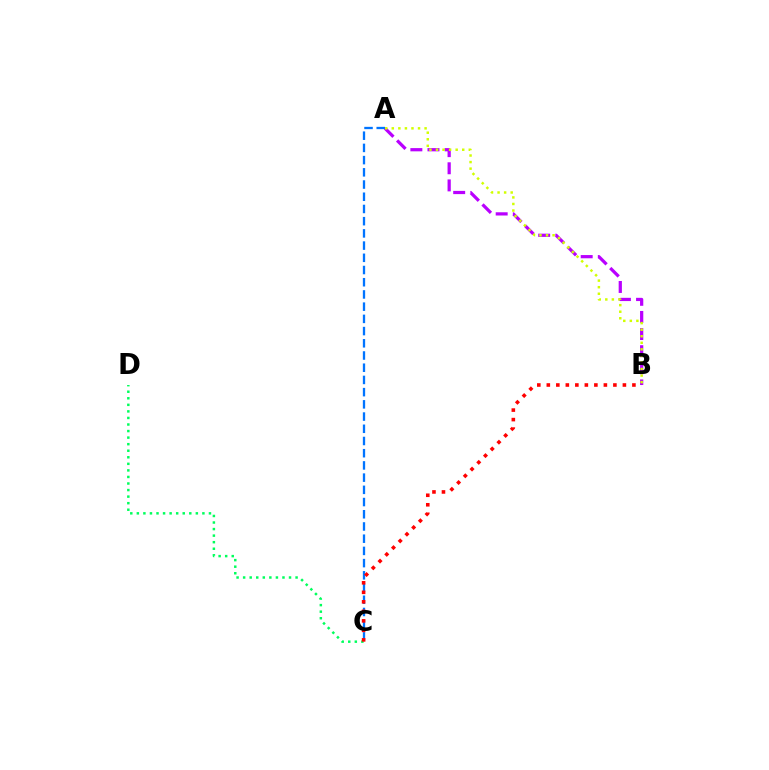{('A', 'C'): [{'color': '#0074ff', 'line_style': 'dashed', 'thickness': 1.66}], ('A', 'B'): [{'color': '#b900ff', 'line_style': 'dashed', 'thickness': 2.33}, {'color': '#d1ff00', 'line_style': 'dotted', 'thickness': 1.78}], ('C', 'D'): [{'color': '#00ff5c', 'line_style': 'dotted', 'thickness': 1.78}], ('B', 'C'): [{'color': '#ff0000', 'line_style': 'dotted', 'thickness': 2.58}]}